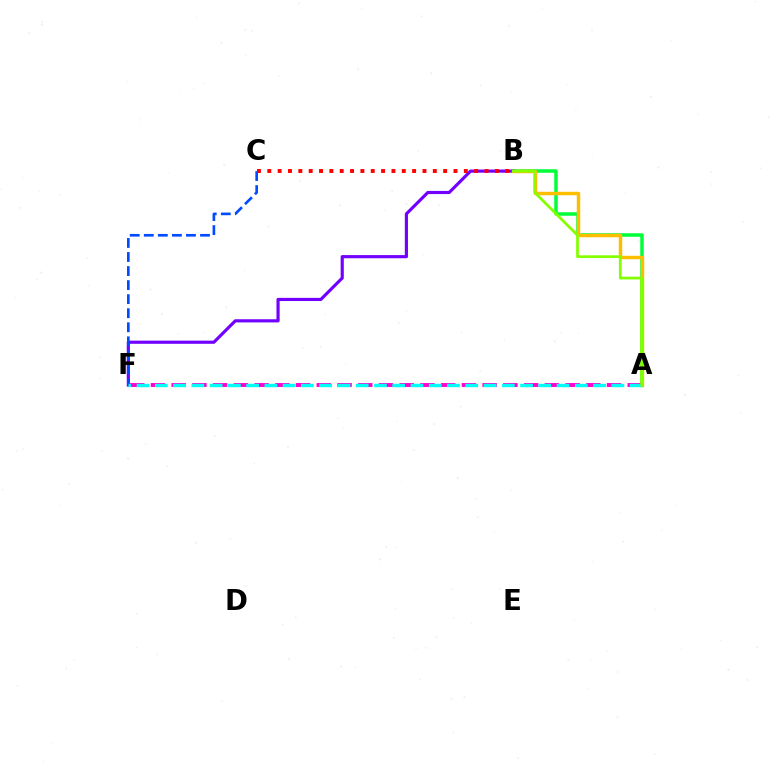{('A', 'B'): [{'color': '#00ff39', 'line_style': 'solid', 'thickness': 2.52}, {'color': '#ffbd00', 'line_style': 'solid', 'thickness': 2.49}, {'color': '#84ff00', 'line_style': 'solid', 'thickness': 1.96}], ('B', 'F'): [{'color': '#7200ff', 'line_style': 'solid', 'thickness': 2.27}], ('B', 'C'): [{'color': '#ff0000', 'line_style': 'dotted', 'thickness': 2.81}], ('C', 'F'): [{'color': '#004bff', 'line_style': 'dashed', 'thickness': 1.91}], ('A', 'F'): [{'color': '#ff00cf', 'line_style': 'dashed', 'thickness': 2.82}, {'color': '#00fff6', 'line_style': 'dashed', 'thickness': 2.48}]}